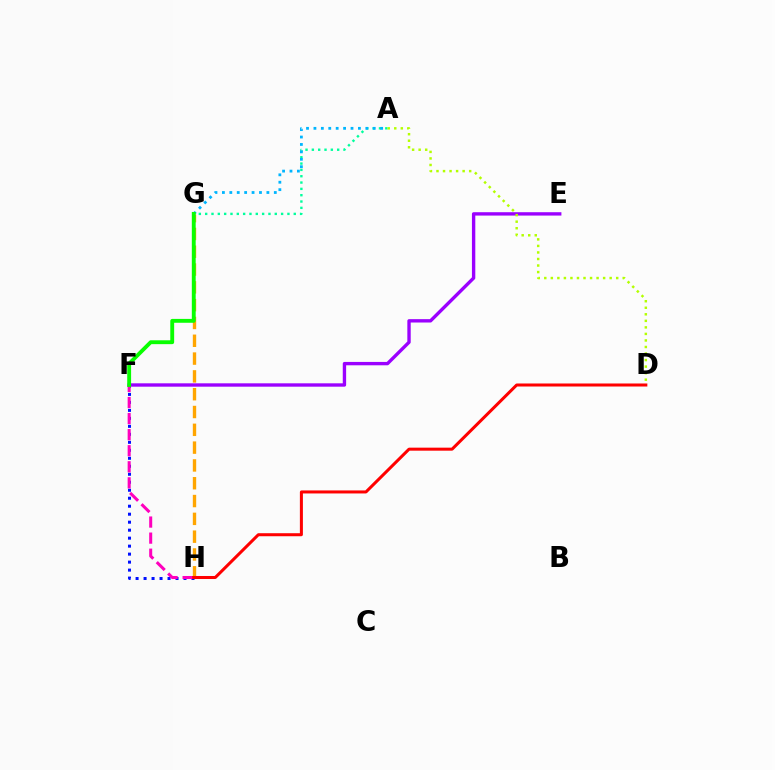{('F', 'H'): [{'color': '#0010ff', 'line_style': 'dotted', 'thickness': 2.17}, {'color': '#ff00bd', 'line_style': 'dashed', 'thickness': 2.18}], ('A', 'G'): [{'color': '#00ff9d', 'line_style': 'dotted', 'thickness': 1.72}, {'color': '#00b5ff', 'line_style': 'dotted', 'thickness': 2.01}], ('E', 'F'): [{'color': '#9b00ff', 'line_style': 'solid', 'thickness': 2.42}], ('G', 'H'): [{'color': '#ffa500', 'line_style': 'dashed', 'thickness': 2.42}], ('D', 'H'): [{'color': '#ff0000', 'line_style': 'solid', 'thickness': 2.18}], ('A', 'D'): [{'color': '#b3ff00', 'line_style': 'dotted', 'thickness': 1.78}], ('F', 'G'): [{'color': '#08ff00', 'line_style': 'solid', 'thickness': 2.78}]}